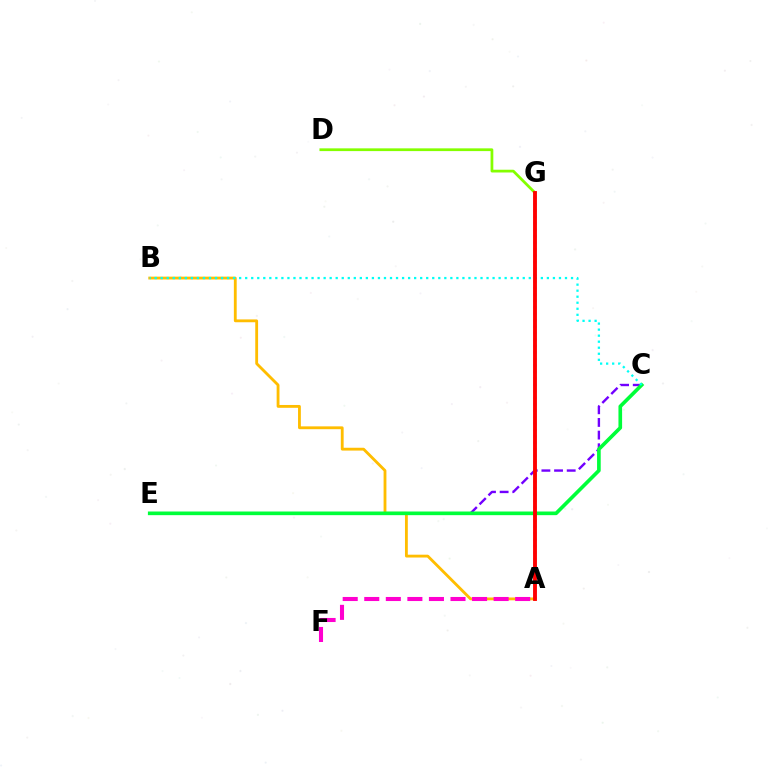{('A', 'B'): [{'color': '#ffbd00', 'line_style': 'solid', 'thickness': 2.04}], ('C', 'E'): [{'color': '#7200ff', 'line_style': 'dashed', 'thickness': 1.72}, {'color': '#00ff39', 'line_style': 'solid', 'thickness': 2.63}], ('A', 'F'): [{'color': '#ff00cf', 'line_style': 'dashed', 'thickness': 2.93}], ('B', 'C'): [{'color': '#00fff6', 'line_style': 'dotted', 'thickness': 1.64}], ('A', 'G'): [{'color': '#004bff', 'line_style': 'dotted', 'thickness': 1.75}, {'color': '#ff0000', 'line_style': 'solid', 'thickness': 2.79}], ('D', 'G'): [{'color': '#84ff00', 'line_style': 'solid', 'thickness': 1.98}]}